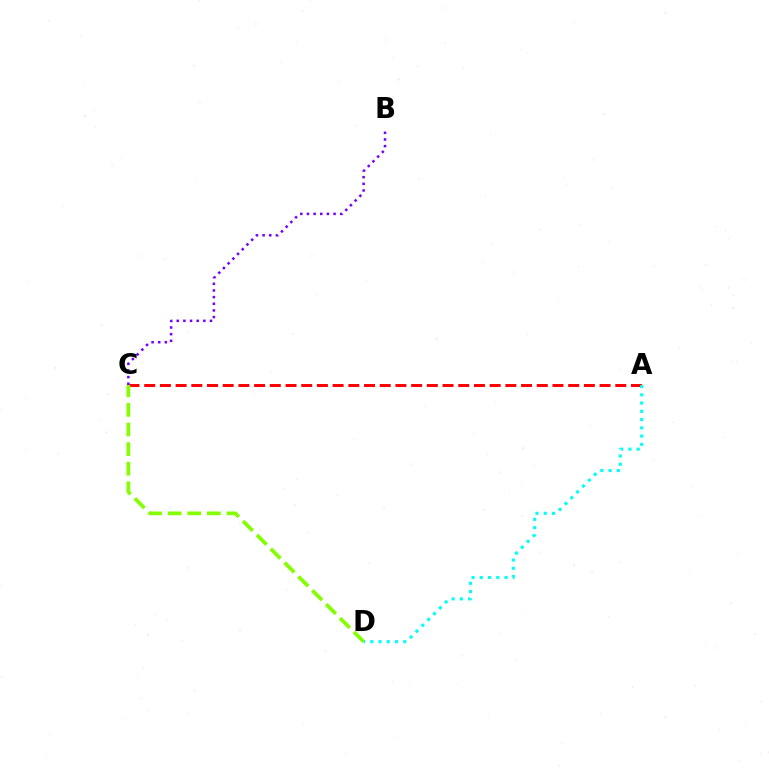{('A', 'C'): [{'color': '#ff0000', 'line_style': 'dashed', 'thickness': 2.13}], ('B', 'C'): [{'color': '#7200ff', 'line_style': 'dotted', 'thickness': 1.81}], ('C', 'D'): [{'color': '#84ff00', 'line_style': 'dashed', 'thickness': 2.66}], ('A', 'D'): [{'color': '#00fff6', 'line_style': 'dotted', 'thickness': 2.24}]}